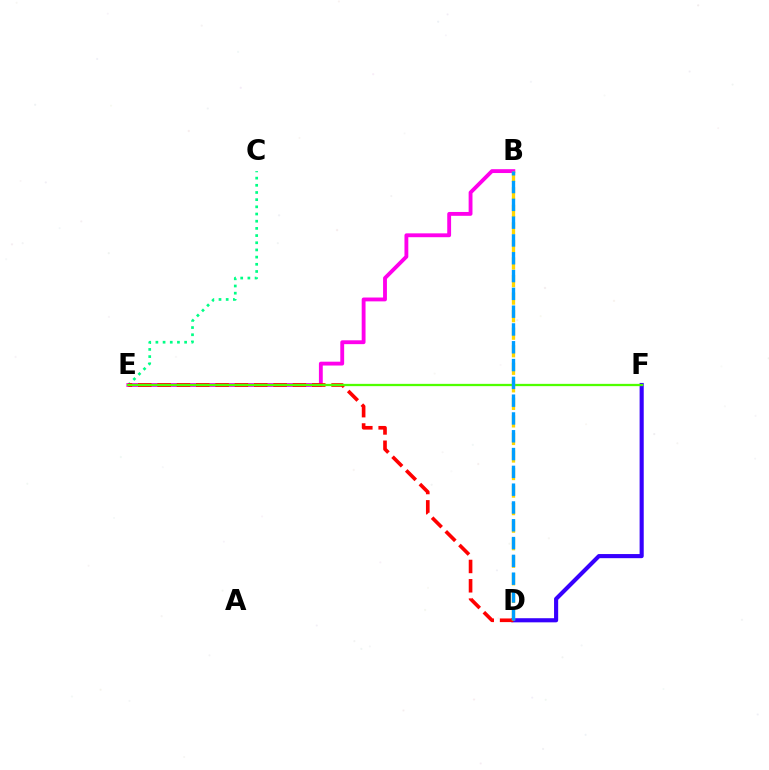{('D', 'F'): [{'color': '#3700ff', 'line_style': 'solid', 'thickness': 2.97}], ('C', 'E'): [{'color': '#00ff86', 'line_style': 'dotted', 'thickness': 1.95}], ('B', 'E'): [{'color': '#ff00ed', 'line_style': 'solid', 'thickness': 2.77}], ('D', 'E'): [{'color': '#ff0000', 'line_style': 'dashed', 'thickness': 2.63}], ('E', 'F'): [{'color': '#4fff00', 'line_style': 'solid', 'thickness': 1.64}], ('B', 'D'): [{'color': '#ffd500', 'line_style': 'dashed', 'thickness': 2.38}, {'color': '#009eff', 'line_style': 'dashed', 'thickness': 2.42}]}